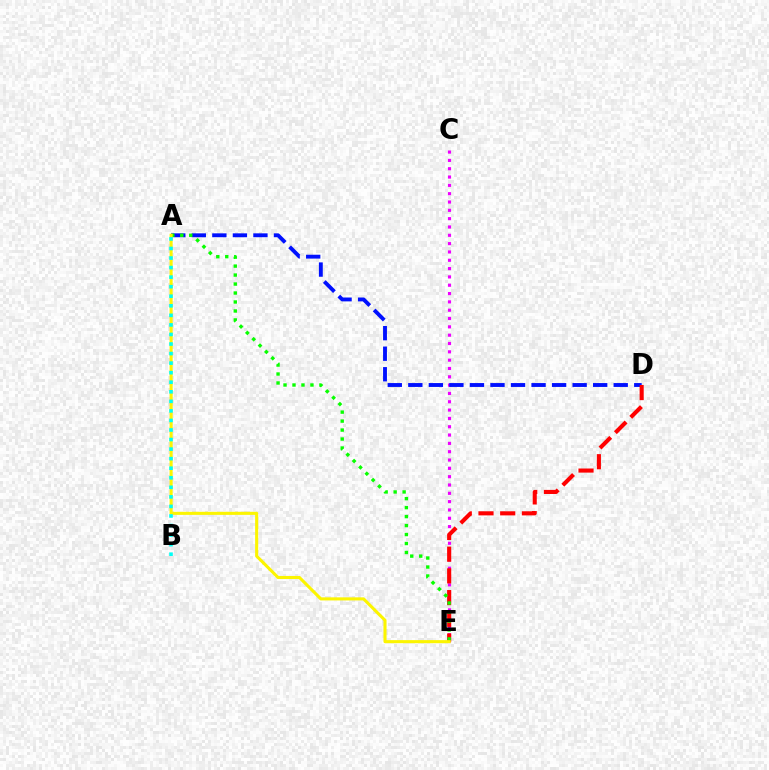{('C', 'E'): [{'color': '#ee00ff', 'line_style': 'dotted', 'thickness': 2.26}], ('A', 'D'): [{'color': '#0010ff', 'line_style': 'dashed', 'thickness': 2.79}], ('D', 'E'): [{'color': '#ff0000', 'line_style': 'dashed', 'thickness': 2.95}], ('A', 'E'): [{'color': '#08ff00', 'line_style': 'dotted', 'thickness': 2.44}, {'color': '#fcf500', 'line_style': 'solid', 'thickness': 2.22}], ('A', 'B'): [{'color': '#00fff6', 'line_style': 'dotted', 'thickness': 2.6}]}